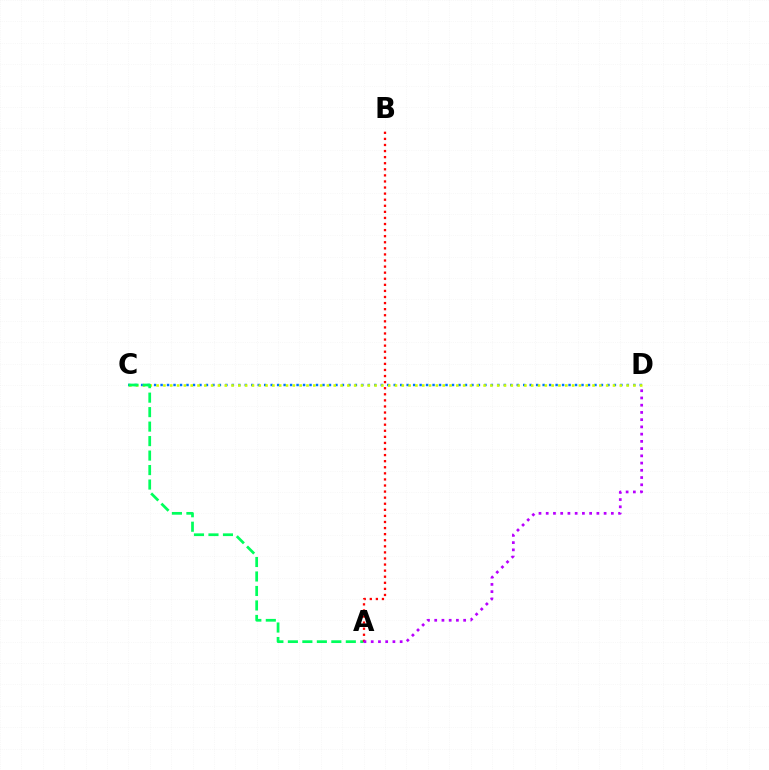{('C', 'D'): [{'color': '#0074ff', 'line_style': 'dotted', 'thickness': 1.76}, {'color': '#d1ff00', 'line_style': 'dotted', 'thickness': 1.85}], ('A', 'C'): [{'color': '#00ff5c', 'line_style': 'dashed', 'thickness': 1.97}], ('A', 'B'): [{'color': '#ff0000', 'line_style': 'dotted', 'thickness': 1.65}], ('A', 'D'): [{'color': '#b900ff', 'line_style': 'dotted', 'thickness': 1.97}]}